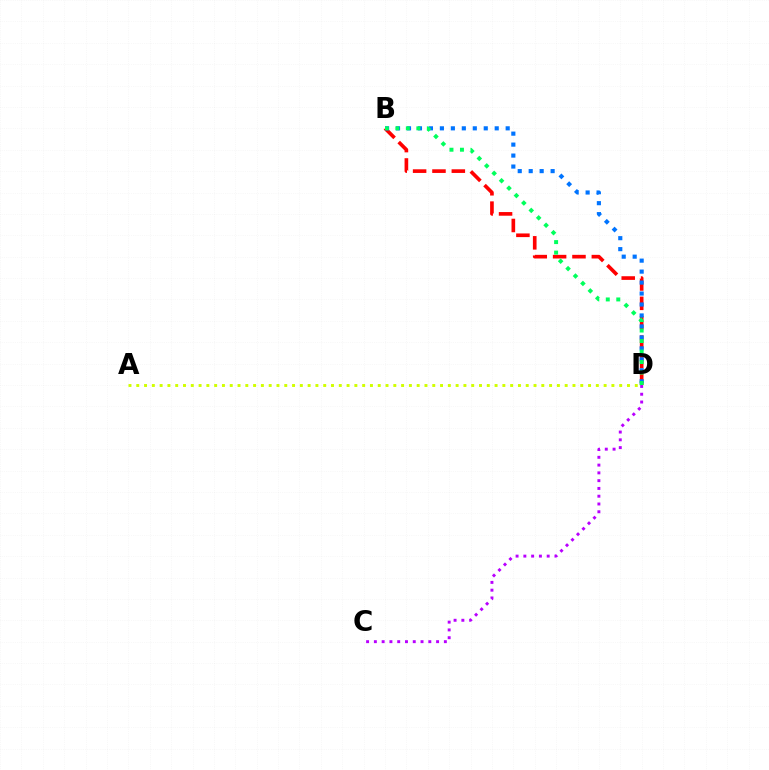{('C', 'D'): [{'color': '#b900ff', 'line_style': 'dotted', 'thickness': 2.11}], ('B', 'D'): [{'color': '#ff0000', 'line_style': 'dashed', 'thickness': 2.63}, {'color': '#0074ff', 'line_style': 'dotted', 'thickness': 2.98}, {'color': '#00ff5c', 'line_style': 'dotted', 'thickness': 2.85}], ('A', 'D'): [{'color': '#d1ff00', 'line_style': 'dotted', 'thickness': 2.12}]}